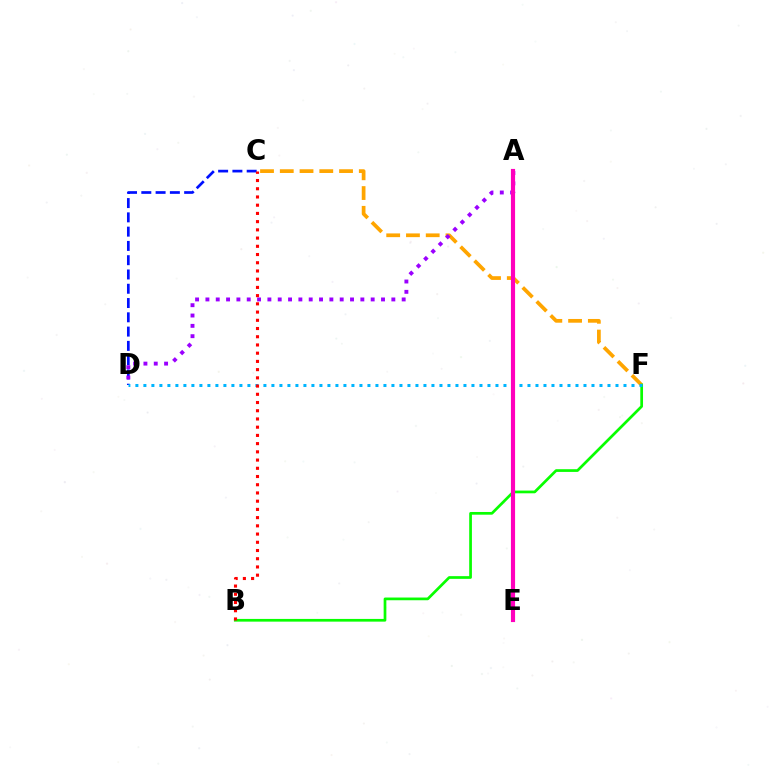{('C', 'F'): [{'color': '#ffa500', 'line_style': 'dashed', 'thickness': 2.68}], ('B', 'F'): [{'color': '#08ff00', 'line_style': 'solid', 'thickness': 1.95}], ('C', 'D'): [{'color': '#0010ff', 'line_style': 'dashed', 'thickness': 1.94}], ('A', 'E'): [{'color': '#00ff9d', 'line_style': 'solid', 'thickness': 1.52}, {'color': '#b3ff00', 'line_style': 'dashed', 'thickness': 2.6}, {'color': '#ff00bd', 'line_style': 'solid', 'thickness': 2.99}], ('D', 'F'): [{'color': '#00b5ff', 'line_style': 'dotted', 'thickness': 2.17}], ('A', 'D'): [{'color': '#9b00ff', 'line_style': 'dotted', 'thickness': 2.81}], ('B', 'C'): [{'color': '#ff0000', 'line_style': 'dotted', 'thickness': 2.23}]}